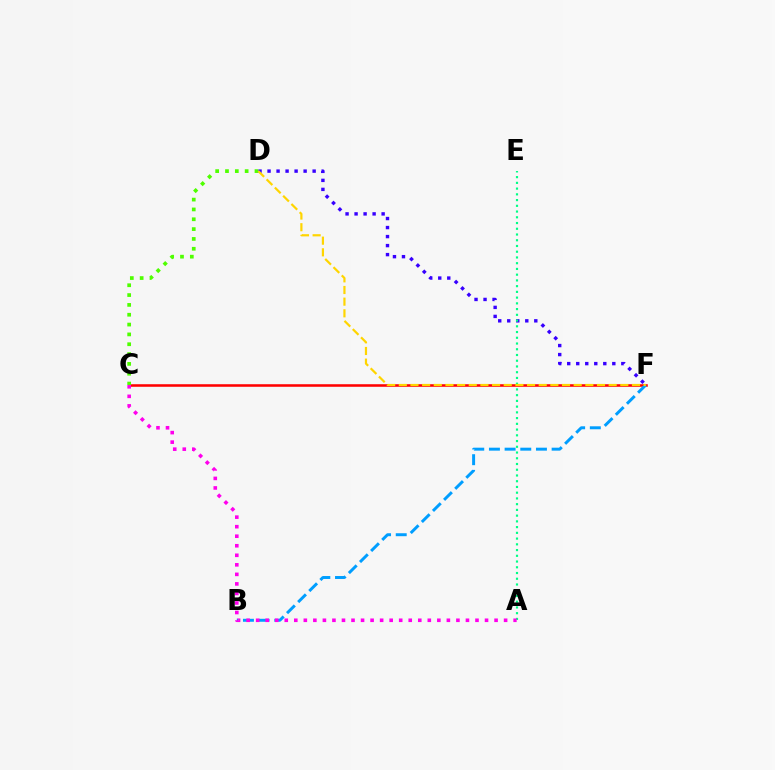{('D', 'F'): [{'color': '#3700ff', 'line_style': 'dotted', 'thickness': 2.45}, {'color': '#ffd500', 'line_style': 'dashed', 'thickness': 1.58}], ('C', 'F'): [{'color': '#ff0000', 'line_style': 'solid', 'thickness': 1.84}], ('A', 'E'): [{'color': '#00ff86', 'line_style': 'dotted', 'thickness': 1.56}], ('B', 'F'): [{'color': '#009eff', 'line_style': 'dashed', 'thickness': 2.13}], ('C', 'D'): [{'color': '#4fff00', 'line_style': 'dotted', 'thickness': 2.67}], ('A', 'C'): [{'color': '#ff00ed', 'line_style': 'dotted', 'thickness': 2.59}]}